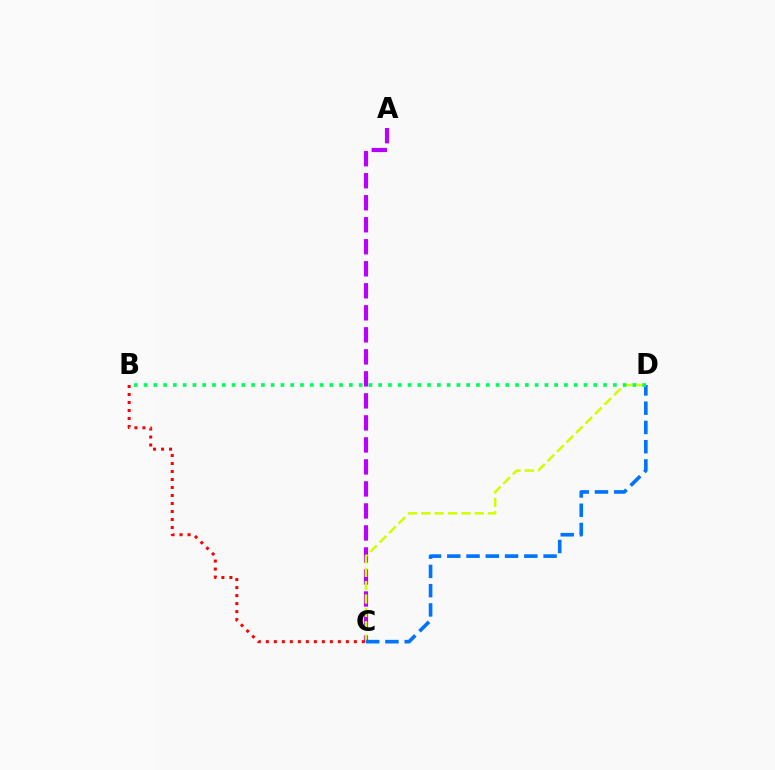{('A', 'C'): [{'color': '#b900ff', 'line_style': 'dashed', 'thickness': 2.99}], ('C', 'D'): [{'color': '#d1ff00', 'line_style': 'dashed', 'thickness': 1.82}, {'color': '#0074ff', 'line_style': 'dashed', 'thickness': 2.62}], ('B', 'C'): [{'color': '#ff0000', 'line_style': 'dotted', 'thickness': 2.17}], ('B', 'D'): [{'color': '#00ff5c', 'line_style': 'dotted', 'thickness': 2.66}]}